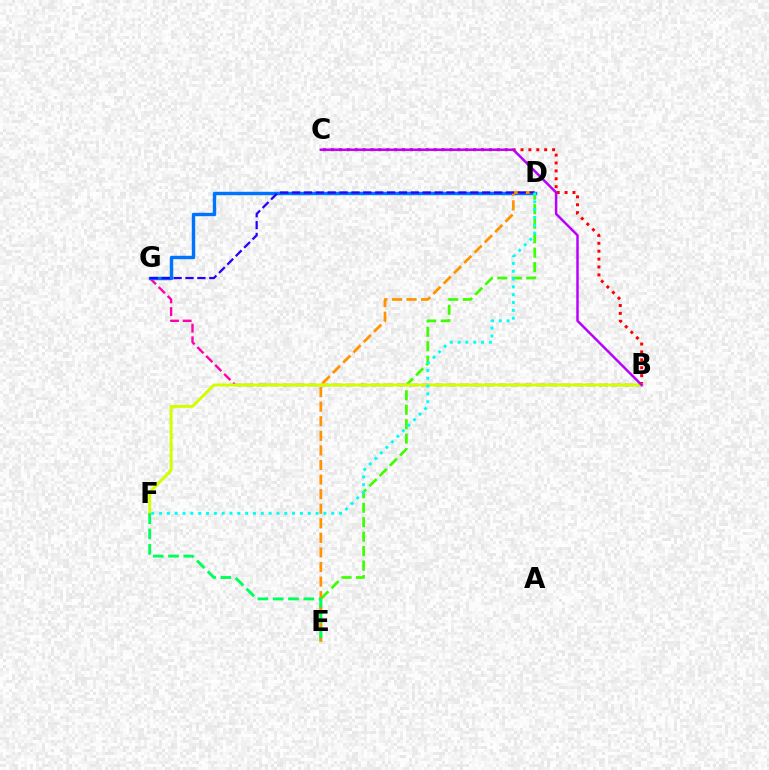{('B', 'G'): [{'color': '#ff00ac', 'line_style': 'dashed', 'thickness': 1.72}], ('D', 'G'): [{'color': '#0074ff', 'line_style': 'solid', 'thickness': 2.46}, {'color': '#2500ff', 'line_style': 'dashed', 'thickness': 1.61}], ('D', 'E'): [{'color': '#3dff00', 'line_style': 'dashed', 'thickness': 1.97}, {'color': '#ff9400', 'line_style': 'dashed', 'thickness': 1.98}], ('B', 'C'): [{'color': '#ff0000', 'line_style': 'dotted', 'thickness': 2.15}, {'color': '#b900ff', 'line_style': 'solid', 'thickness': 1.78}], ('B', 'F'): [{'color': '#d1ff00', 'line_style': 'solid', 'thickness': 2.13}], ('D', 'F'): [{'color': '#00fff6', 'line_style': 'dotted', 'thickness': 2.13}], ('E', 'F'): [{'color': '#00ff5c', 'line_style': 'dashed', 'thickness': 2.08}]}